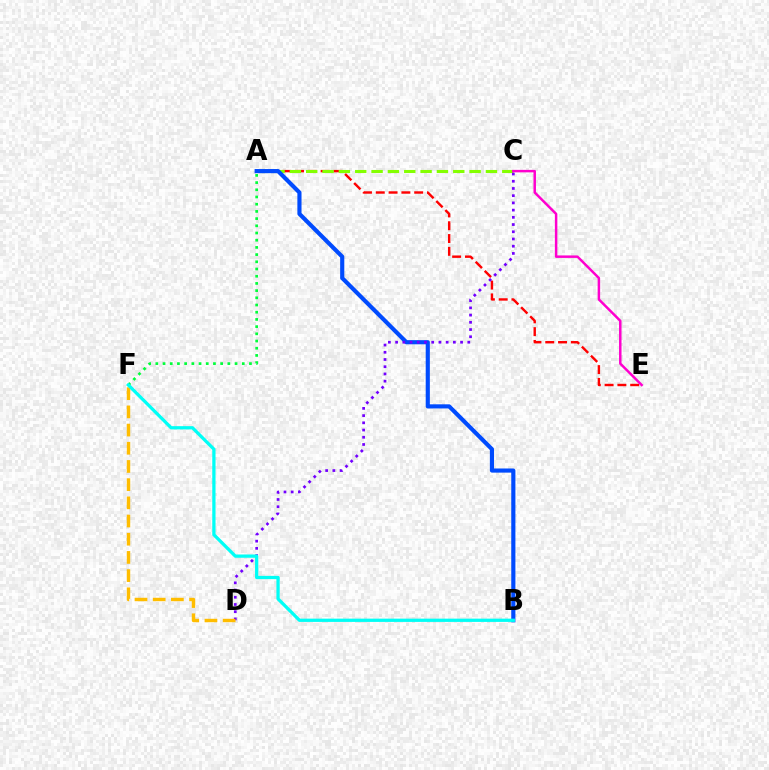{('A', 'E'): [{'color': '#ff0000', 'line_style': 'dashed', 'thickness': 1.74}], ('A', 'C'): [{'color': '#84ff00', 'line_style': 'dashed', 'thickness': 2.22}], ('A', 'B'): [{'color': '#004bff', 'line_style': 'solid', 'thickness': 2.98}], ('C', 'D'): [{'color': '#7200ff', 'line_style': 'dotted', 'thickness': 1.96}], ('A', 'F'): [{'color': '#00ff39', 'line_style': 'dotted', 'thickness': 1.96}], ('C', 'E'): [{'color': '#ff00cf', 'line_style': 'solid', 'thickness': 1.79}], ('D', 'F'): [{'color': '#ffbd00', 'line_style': 'dashed', 'thickness': 2.47}], ('B', 'F'): [{'color': '#00fff6', 'line_style': 'solid', 'thickness': 2.35}]}